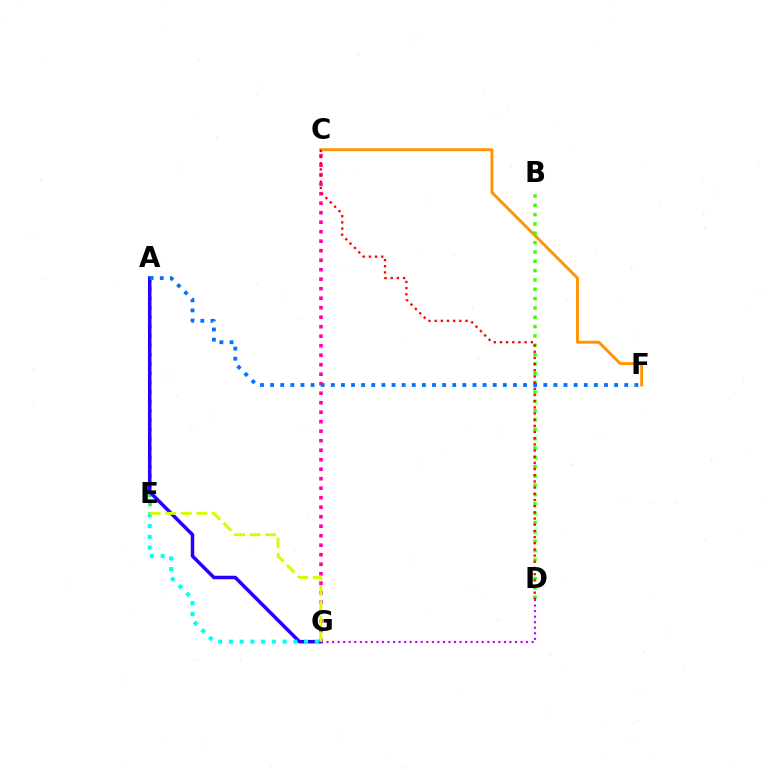{('C', 'F'): [{'color': '#ff9400', 'line_style': 'solid', 'thickness': 2.09}], ('A', 'E'): [{'color': '#00ff5c', 'line_style': 'dotted', 'thickness': 2.54}], ('A', 'G'): [{'color': '#2500ff', 'line_style': 'solid', 'thickness': 2.53}], ('B', 'D'): [{'color': '#3dff00', 'line_style': 'dotted', 'thickness': 2.54}], ('E', 'G'): [{'color': '#00fff6', 'line_style': 'dotted', 'thickness': 2.92}, {'color': '#d1ff00', 'line_style': 'dashed', 'thickness': 2.11}], ('C', 'G'): [{'color': '#ff00ac', 'line_style': 'dotted', 'thickness': 2.58}], ('D', 'G'): [{'color': '#b900ff', 'line_style': 'dotted', 'thickness': 1.51}], ('A', 'F'): [{'color': '#0074ff', 'line_style': 'dotted', 'thickness': 2.75}], ('C', 'D'): [{'color': '#ff0000', 'line_style': 'dotted', 'thickness': 1.68}]}